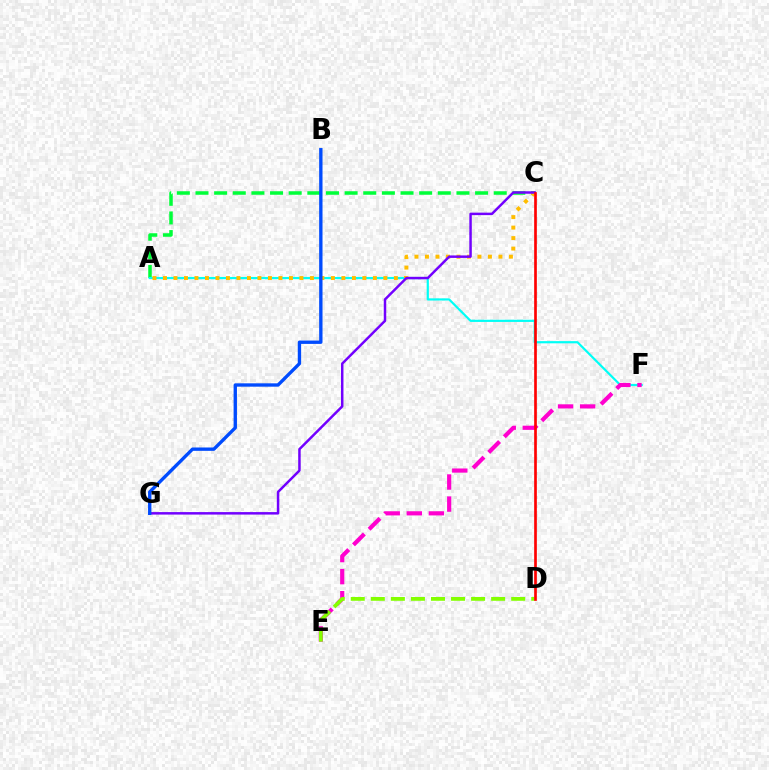{('A', 'C'): [{'color': '#00ff39', 'line_style': 'dashed', 'thickness': 2.53}, {'color': '#ffbd00', 'line_style': 'dotted', 'thickness': 2.85}], ('A', 'F'): [{'color': '#00fff6', 'line_style': 'solid', 'thickness': 1.58}], ('E', 'F'): [{'color': '#ff00cf', 'line_style': 'dashed', 'thickness': 3.0}], ('C', 'G'): [{'color': '#7200ff', 'line_style': 'solid', 'thickness': 1.78}], ('D', 'E'): [{'color': '#84ff00', 'line_style': 'dashed', 'thickness': 2.72}], ('C', 'D'): [{'color': '#ff0000', 'line_style': 'solid', 'thickness': 1.93}], ('B', 'G'): [{'color': '#004bff', 'line_style': 'solid', 'thickness': 2.41}]}